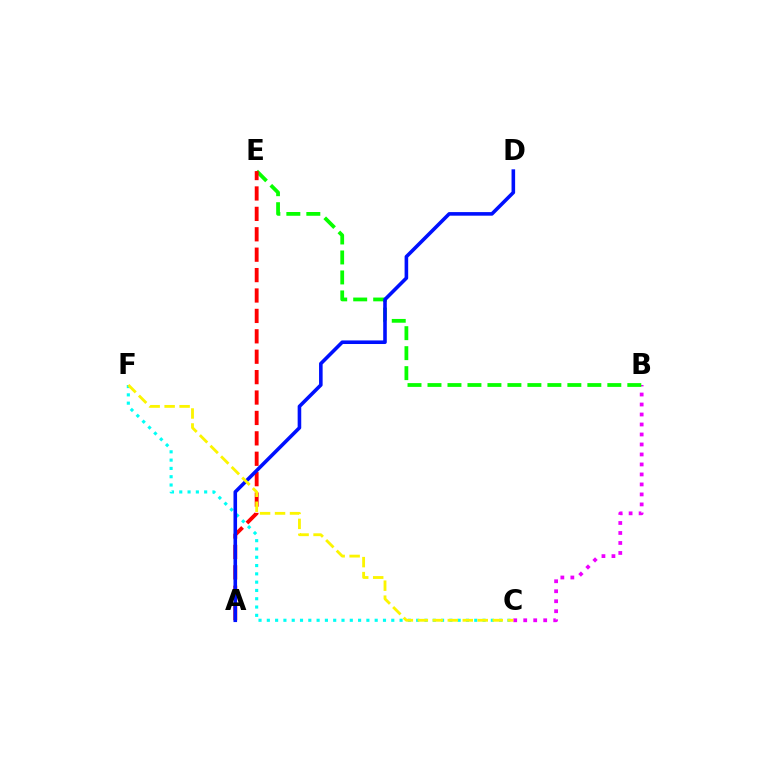{('C', 'F'): [{'color': '#00fff6', 'line_style': 'dotted', 'thickness': 2.25}, {'color': '#fcf500', 'line_style': 'dashed', 'thickness': 2.03}], ('B', 'C'): [{'color': '#ee00ff', 'line_style': 'dotted', 'thickness': 2.71}], ('B', 'E'): [{'color': '#08ff00', 'line_style': 'dashed', 'thickness': 2.71}], ('A', 'E'): [{'color': '#ff0000', 'line_style': 'dashed', 'thickness': 2.77}], ('A', 'D'): [{'color': '#0010ff', 'line_style': 'solid', 'thickness': 2.58}]}